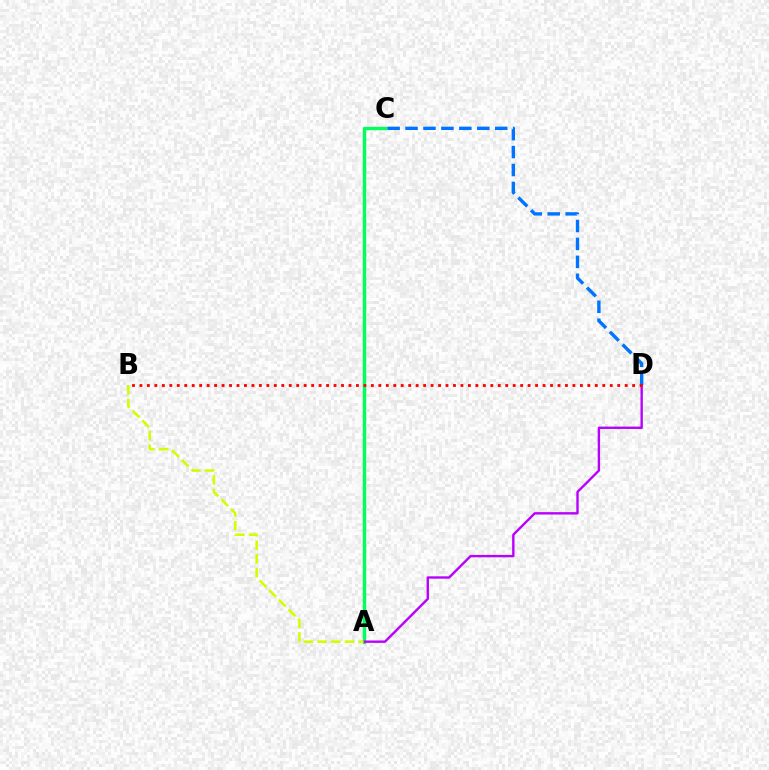{('A', 'C'): [{'color': '#00ff5c', 'line_style': 'solid', 'thickness': 2.45}], ('A', 'D'): [{'color': '#b900ff', 'line_style': 'solid', 'thickness': 1.71}], ('C', 'D'): [{'color': '#0074ff', 'line_style': 'dashed', 'thickness': 2.44}], ('A', 'B'): [{'color': '#d1ff00', 'line_style': 'dashed', 'thickness': 1.86}], ('B', 'D'): [{'color': '#ff0000', 'line_style': 'dotted', 'thickness': 2.03}]}